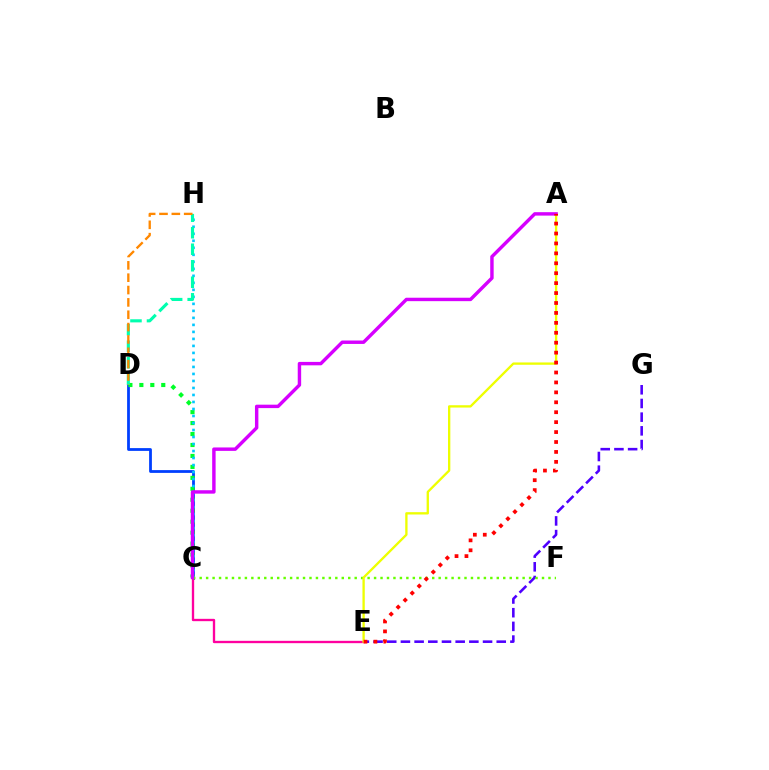{('C', 'D'): [{'color': '#003fff', 'line_style': 'solid', 'thickness': 2.0}, {'color': '#00ff27', 'line_style': 'dotted', 'thickness': 2.98}], ('C', 'H'): [{'color': '#00c7ff', 'line_style': 'dotted', 'thickness': 1.9}], ('C', 'E'): [{'color': '#ff00a0', 'line_style': 'solid', 'thickness': 1.68}], ('D', 'H'): [{'color': '#00ffaf', 'line_style': 'dashed', 'thickness': 2.24}, {'color': '#ff8800', 'line_style': 'dashed', 'thickness': 1.68}], ('E', 'G'): [{'color': '#4f00ff', 'line_style': 'dashed', 'thickness': 1.86}], ('C', 'F'): [{'color': '#66ff00', 'line_style': 'dotted', 'thickness': 1.75}], ('A', 'E'): [{'color': '#eeff00', 'line_style': 'solid', 'thickness': 1.68}, {'color': '#ff0000', 'line_style': 'dotted', 'thickness': 2.7}], ('A', 'C'): [{'color': '#d600ff', 'line_style': 'solid', 'thickness': 2.47}]}